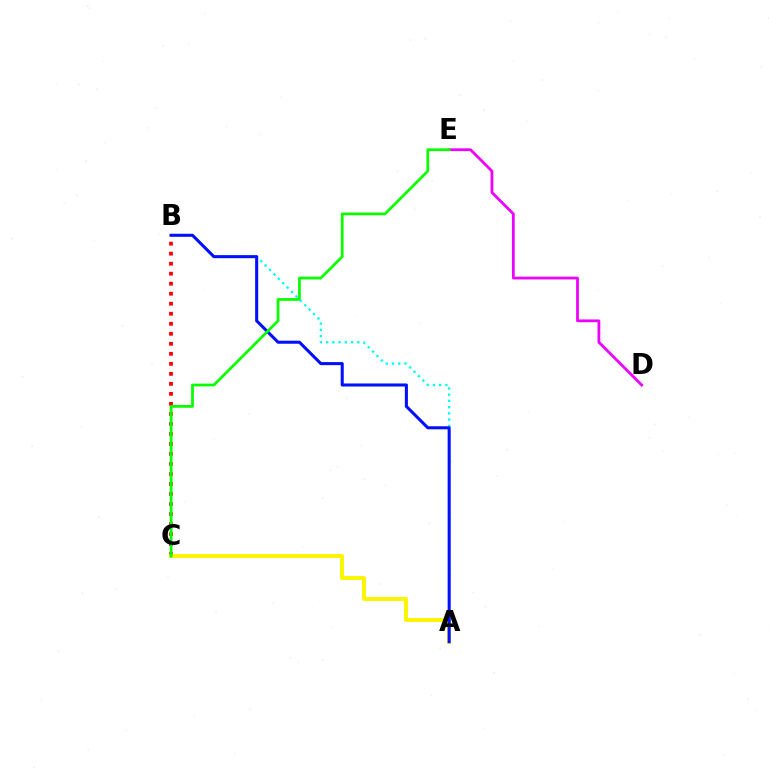{('A', 'B'): [{'color': '#00fff6', 'line_style': 'dotted', 'thickness': 1.69}, {'color': '#0010ff', 'line_style': 'solid', 'thickness': 2.2}], ('B', 'C'): [{'color': '#ff0000', 'line_style': 'dotted', 'thickness': 2.72}], ('D', 'E'): [{'color': '#ee00ff', 'line_style': 'solid', 'thickness': 2.0}], ('A', 'C'): [{'color': '#fcf500', 'line_style': 'solid', 'thickness': 2.83}], ('C', 'E'): [{'color': '#08ff00', 'line_style': 'solid', 'thickness': 1.98}]}